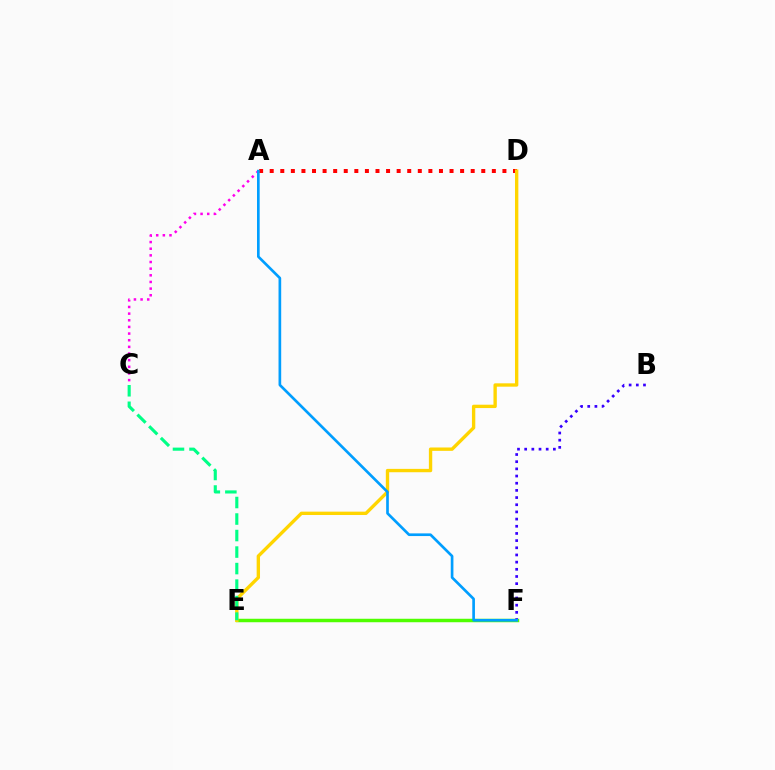{('A', 'D'): [{'color': '#ff0000', 'line_style': 'dotted', 'thickness': 2.87}], ('E', 'F'): [{'color': '#4fff00', 'line_style': 'solid', 'thickness': 2.5}], ('A', 'C'): [{'color': '#ff00ed', 'line_style': 'dotted', 'thickness': 1.81}], ('D', 'E'): [{'color': '#ffd500', 'line_style': 'solid', 'thickness': 2.42}], ('B', 'F'): [{'color': '#3700ff', 'line_style': 'dotted', 'thickness': 1.95}], ('C', 'E'): [{'color': '#00ff86', 'line_style': 'dashed', 'thickness': 2.24}], ('A', 'F'): [{'color': '#009eff', 'line_style': 'solid', 'thickness': 1.92}]}